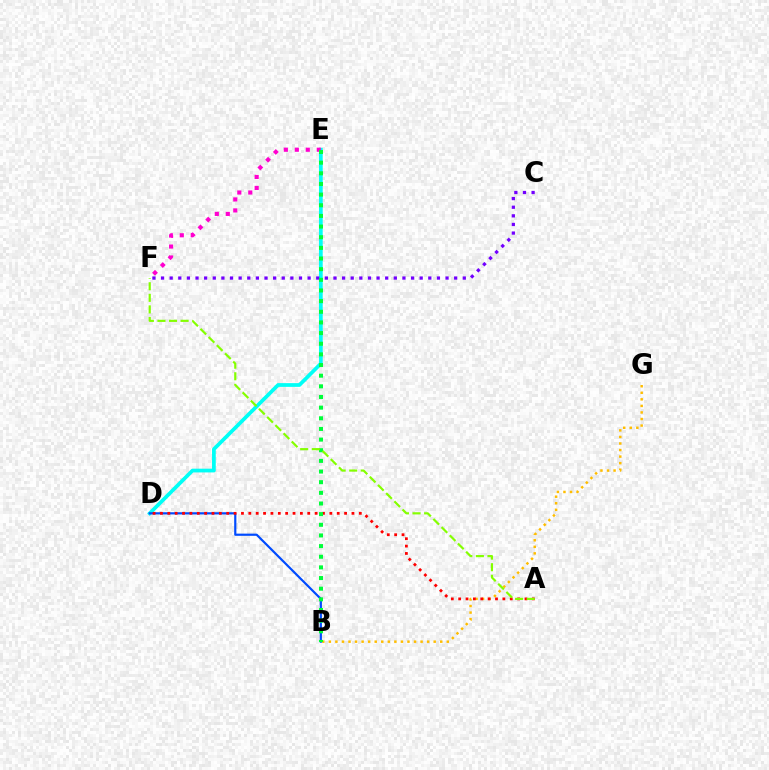{('D', 'E'): [{'color': '#00fff6', 'line_style': 'solid', 'thickness': 2.69}], ('B', 'D'): [{'color': '#004bff', 'line_style': 'solid', 'thickness': 1.57}], ('C', 'F'): [{'color': '#7200ff', 'line_style': 'dotted', 'thickness': 2.34}], ('B', 'G'): [{'color': '#ffbd00', 'line_style': 'dotted', 'thickness': 1.78}], ('A', 'D'): [{'color': '#ff0000', 'line_style': 'dotted', 'thickness': 2.0}], ('E', 'F'): [{'color': '#ff00cf', 'line_style': 'dotted', 'thickness': 2.98}], ('B', 'E'): [{'color': '#00ff39', 'line_style': 'dotted', 'thickness': 2.89}], ('A', 'F'): [{'color': '#84ff00', 'line_style': 'dashed', 'thickness': 1.57}]}